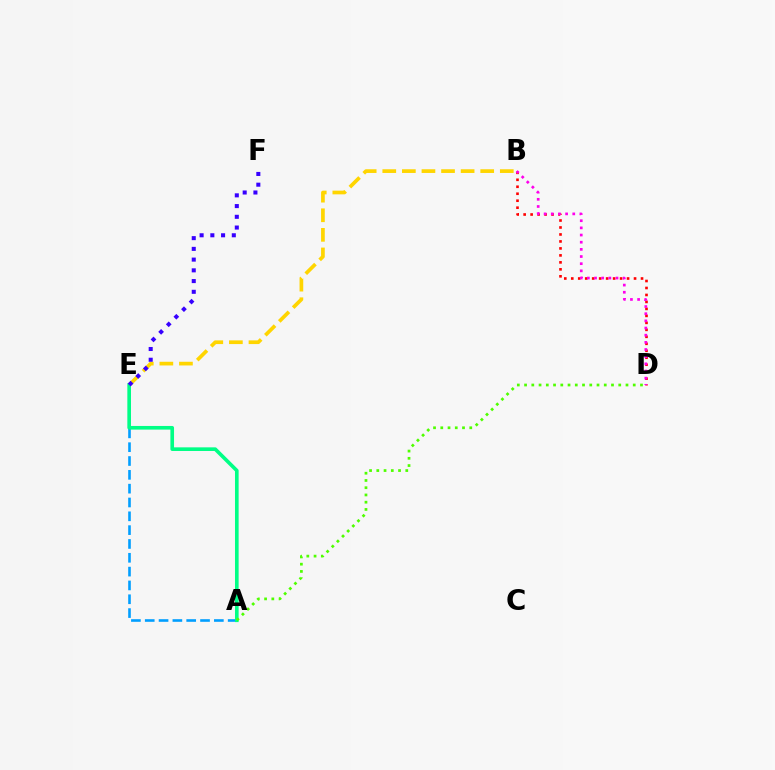{('B', 'D'): [{'color': '#ff0000', 'line_style': 'dotted', 'thickness': 1.9}, {'color': '#ff00ed', 'line_style': 'dotted', 'thickness': 1.95}], ('B', 'E'): [{'color': '#ffd500', 'line_style': 'dashed', 'thickness': 2.66}], ('A', 'E'): [{'color': '#009eff', 'line_style': 'dashed', 'thickness': 1.88}, {'color': '#00ff86', 'line_style': 'solid', 'thickness': 2.62}], ('E', 'F'): [{'color': '#3700ff', 'line_style': 'dotted', 'thickness': 2.92}], ('A', 'D'): [{'color': '#4fff00', 'line_style': 'dotted', 'thickness': 1.97}]}